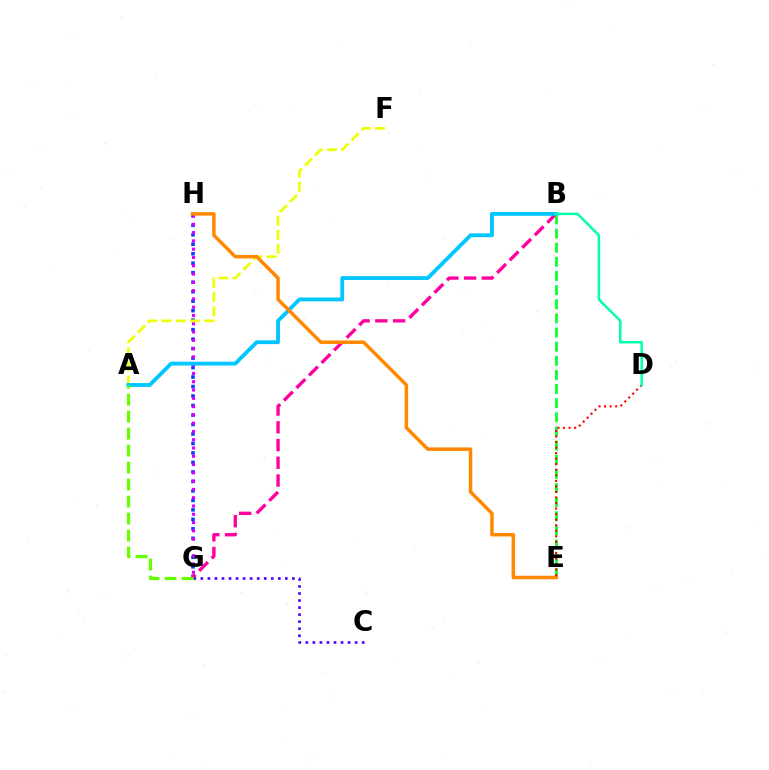{('G', 'H'): [{'color': '#003fff', 'line_style': 'dotted', 'thickness': 2.58}, {'color': '#d600ff', 'line_style': 'dotted', 'thickness': 2.25}], ('B', 'G'): [{'color': '#ff00a0', 'line_style': 'dashed', 'thickness': 2.41}], ('B', 'E'): [{'color': '#00ff27', 'line_style': 'dashed', 'thickness': 1.92}], ('A', 'F'): [{'color': '#eeff00', 'line_style': 'dashed', 'thickness': 1.93}], ('C', 'G'): [{'color': '#4f00ff', 'line_style': 'dotted', 'thickness': 1.91}], ('A', 'B'): [{'color': '#00c7ff', 'line_style': 'solid', 'thickness': 2.76}], ('A', 'G'): [{'color': '#66ff00', 'line_style': 'dashed', 'thickness': 2.31}], ('E', 'H'): [{'color': '#ff8800', 'line_style': 'solid', 'thickness': 2.51}], ('D', 'E'): [{'color': '#ff0000', 'line_style': 'dotted', 'thickness': 1.51}], ('B', 'D'): [{'color': '#00ffaf', 'line_style': 'solid', 'thickness': 1.81}]}